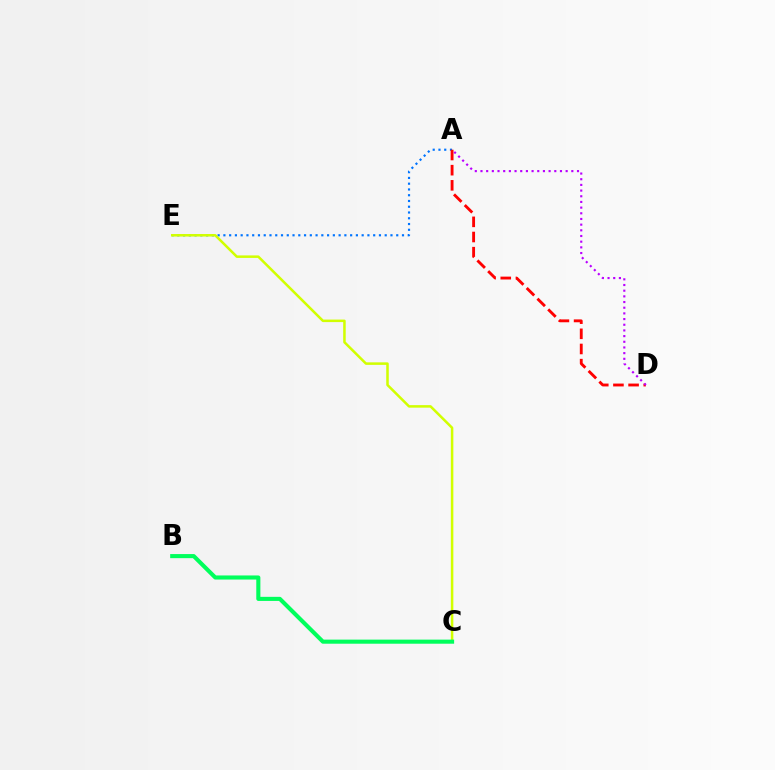{('A', 'E'): [{'color': '#0074ff', 'line_style': 'dotted', 'thickness': 1.57}], ('A', 'D'): [{'color': '#ff0000', 'line_style': 'dashed', 'thickness': 2.06}, {'color': '#b900ff', 'line_style': 'dotted', 'thickness': 1.54}], ('C', 'E'): [{'color': '#d1ff00', 'line_style': 'solid', 'thickness': 1.81}], ('B', 'C'): [{'color': '#00ff5c', 'line_style': 'solid', 'thickness': 2.95}]}